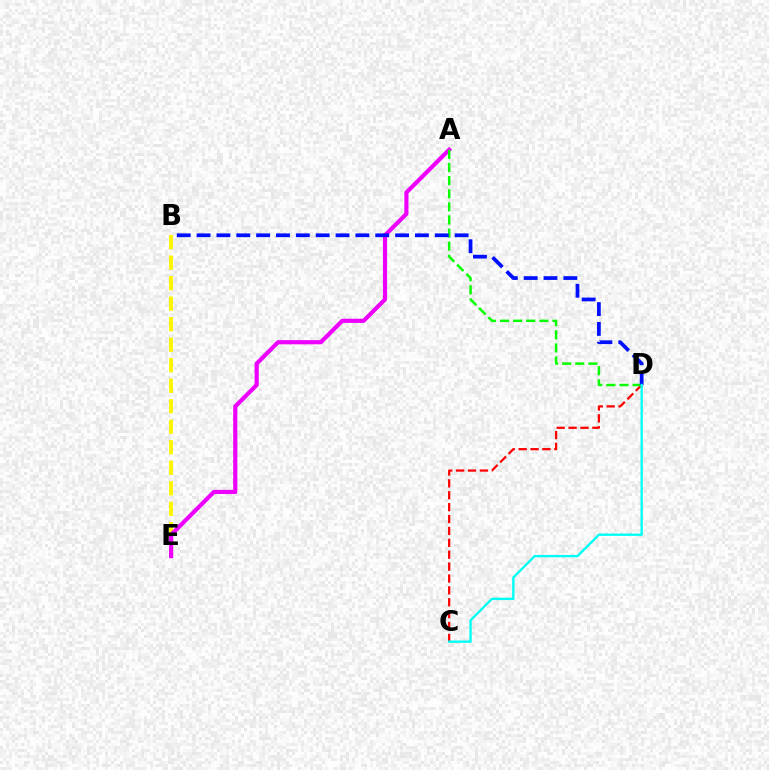{('B', 'E'): [{'color': '#fcf500', 'line_style': 'dashed', 'thickness': 2.79}], ('A', 'E'): [{'color': '#ee00ff', 'line_style': 'solid', 'thickness': 2.99}], ('C', 'D'): [{'color': '#ff0000', 'line_style': 'dashed', 'thickness': 1.62}, {'color': '#00fff6', 'line_style': 'solid', 'thickness': 1.68}], ('A', 'D'): [{'color': '#08ff00', 'line_style': 'dashed', 'thickness': 1.78}], ('B', 'D'): [{'color': '#0010ff', 'line_style': 'dashed', 'thickness': 2.7}]}